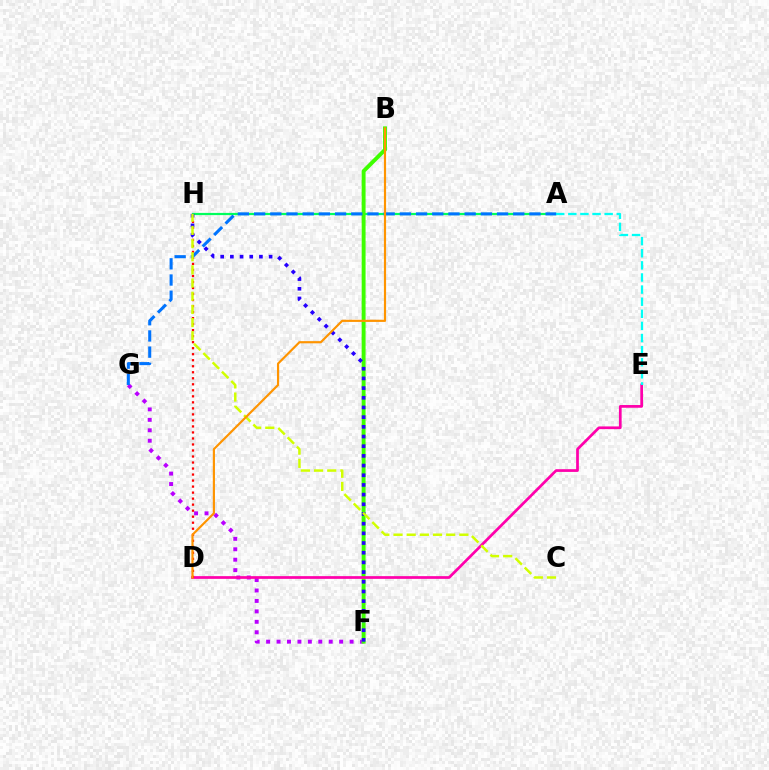{('A', 'H'): [{'color': '#00ff5c', 'line_style': 'solid', 'thickness': 1.59}], ('F', 'G'): [{'color': '#b900ff', 'line_style': 'dotted', 'thickness': 2.84}], ('B', 'F'): [{'color': '#3dff00', 'line_style': 'solid', 'thickness': 2.82}], ('D', 'E'): [{'color': '#ff00ac', 'line_style': 'solid', 'thickness': 1.96}], ('D', 'H'): [{'color': '#ff0000', 'line_style': 'dotted', 'thickness': 1.63}], ('A', 'E'): [{'color': '#00fff6', 'line_style': 'dashed', 'thickness': 1.64}], ('A', 'G'): [{'color': '#0074ff', 'line_style': 'dashed', 'thickness': 2.2}], ('F', 'H'): [{'color': '#2500ff', 'line_style': 'dotted', 'thickness': 2.63}], ('C', 'H'): [{'color': '#d1ff00', 'line_style': 'dashed', 'thickness': 1.79}], ('B', 'D'): [{'color': '#ff9400', 'line_style': 'solid', 'thickness': 1.56}]}